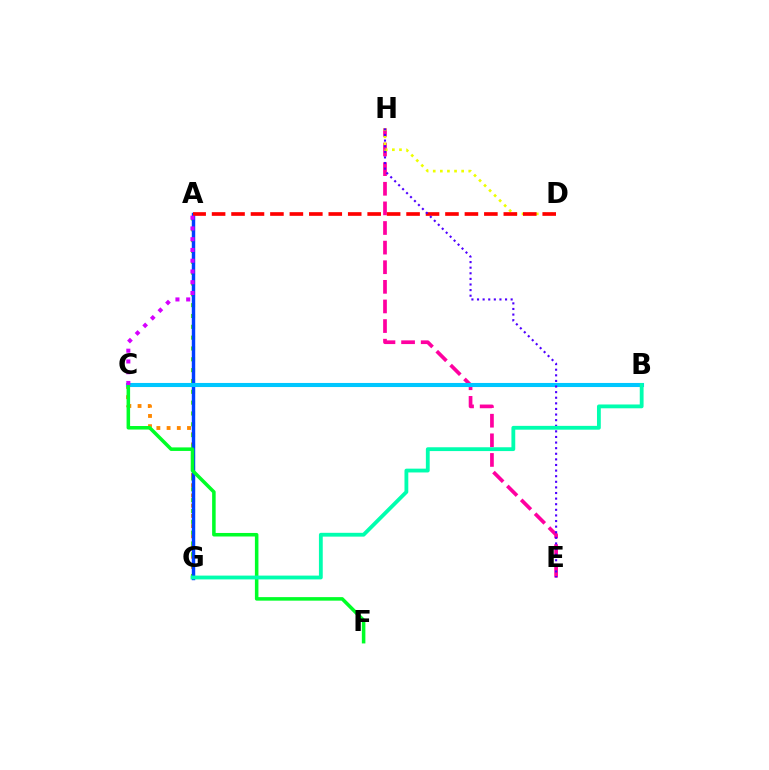{('E', 'H'): [{'color': '#ff00a0', 'line_style': 'dashed', 'thickness': 2.66}, {'color': '#4f00ff', 'line_style': 'dotted', 'thickness': 1.52}], ('C', 'G'): [{'color': '#ff8800', 'line_style': 'dotted', 'thickness': 2.77}], ('A', 'G'): [{'color': '#66ff00', 'line_style': 'dotted', 'thickness': 2.94}, {'color': '#003fff', 'line_style': 'solid', 'thickness': 2.48}], ('D', 'H'): [{'color': '#eeff00', 'line_style': 'dotted', 'thickness': 1.93}], ('B', 'C'): [{'color': '#00c7ff', 'line_style': 'solid', 'thickness': 2.94}], ('C', 'F'): [{'color': '#00ff27', 'line_style': 'solid', 'thickness': 2.54}], ('A', 'D'): [{'color': '#ff0000', 'line_style': 'dashed', 'thickness': 2.64}], ('A', 'C'): [{'color': '#d600ff', 'line_style': 'dotted', 'thickness': 2.92}], ('B', 'G'): [{'color': '#00ffaf', 'line_style': 'solid', 'thickness': 2.75}]}